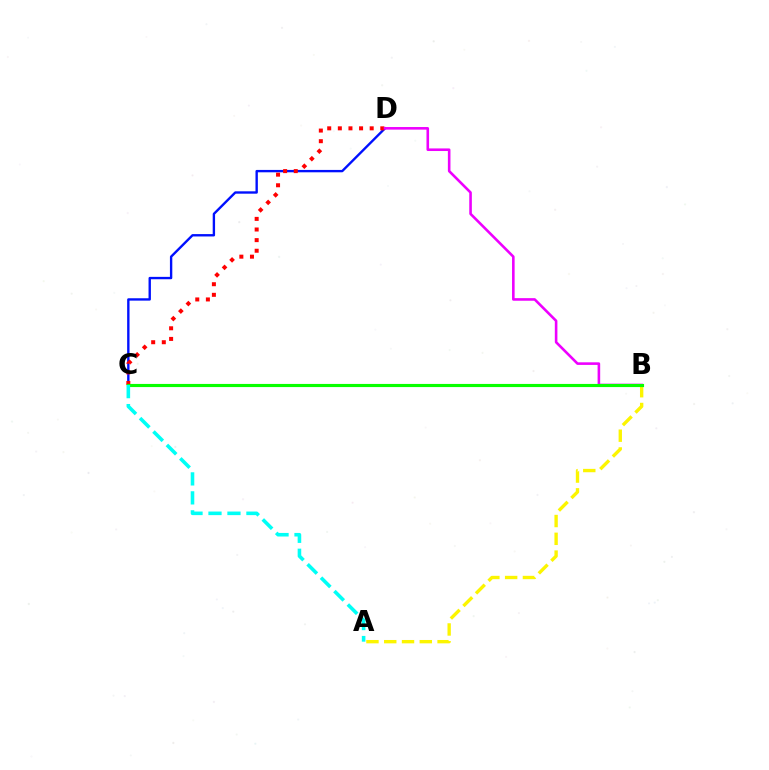{('A', 'B'): [{'color': '#fcf500', 'line_style': 'dashed', 'thickness': 2.42}], ('C', 'D'): [{'color': '#0010ff', 'line_style': 'solid', 'thickness': 1.71}, {'color': '#ff0000', 'line_style': 'dotted', 'thickness': 2.89}], ('B', 'D'): [{'color': '#ee00ff', 'line_style': 'solid', 'thickness': 1.87}], ('B', 'C'): [{'color': '#08ff00', 'line_style': 'solid', 'thickness': 2.26}], ('A', 'C'): [{'color': '#00fff6', 'line_style': 'dashed', 'thickness': 2.58}]}